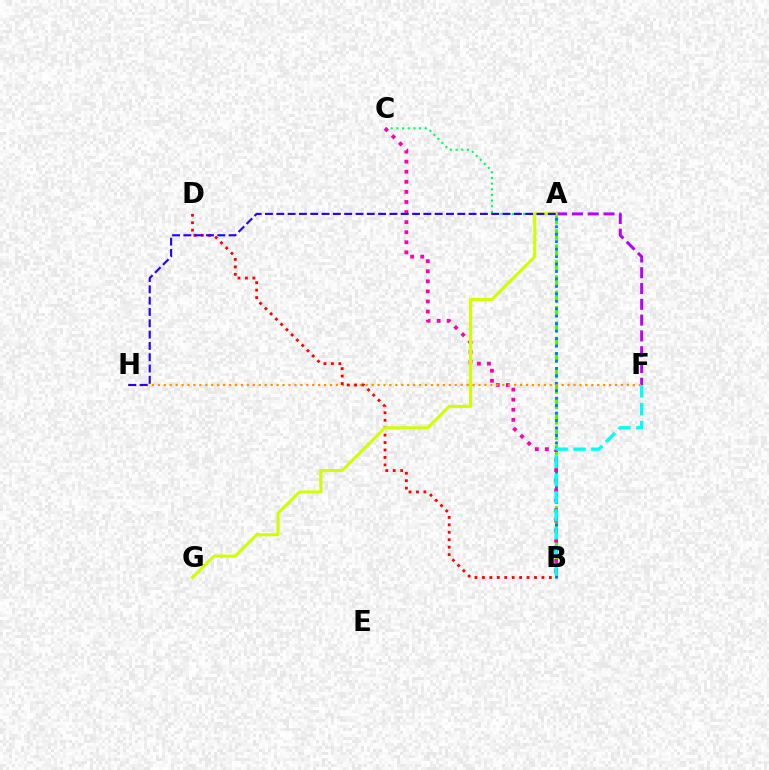{('A', 'F'): [{'color': '#b900ff', 'line_style': 'dashed', 'thickness': 2.15}], ('A', 'C'): [{'color': '#00ff5c', 'line_style': 'dotted', 'thickness': 1.54}], ('A', 'B'): [{'color': '#3dff00', 'line_style': 'dashed', 'thickness': 2.09}, {'color': '#0074ff', 'line_style': 'dotted', 'thickness': 2.03}], ('B', 'C'): [{'color': '#ff00ac', 'line_style': 'dotted', 'thickness': 2.74}], ('F', 'H'): [{'color': '#ff9400', 'line_style': 'dotted', 'thickness': 1.61}], ('B', 'D'): [{'color': '#ff0000', 'line_style': 'dotted', 'thickness': 2.02}], ('A', 'G'): [{'color': '#d1ff00', 'line_style': 'solid', 'thickness': 2.22}], ('A', 'H'): [{'color': '#2500ff', 'line_style': 'dashed', 'thickness': 1.54}], ('B', 'F'): [{'color': '#00fff6', 'line_style': 'dashed', 'thickness': 2.43}]}